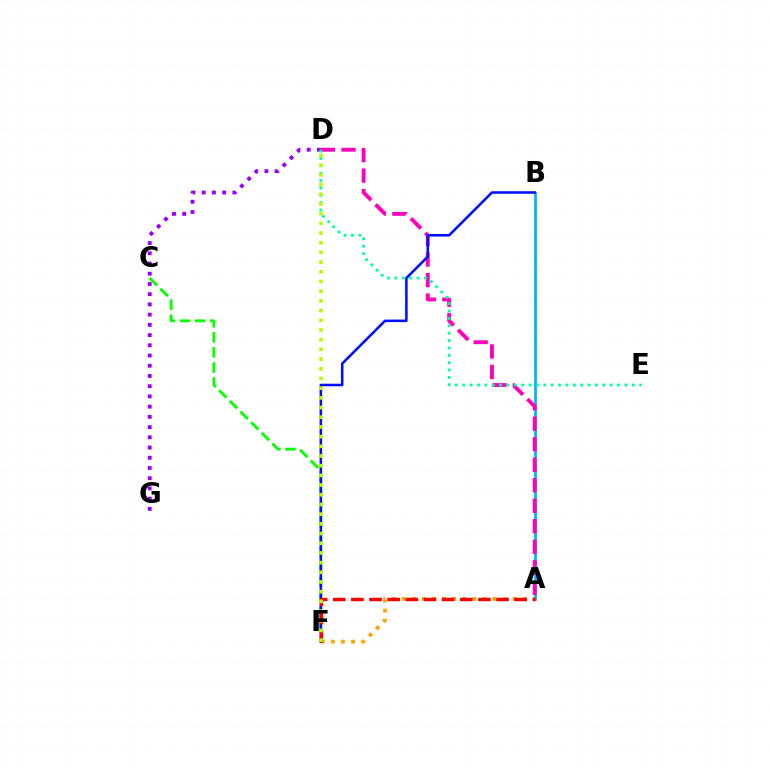{('A', 'F'): [{'color': '#ffa500', 'line_style': 'dotted', 'thickness': 2.74}, {'color': '#ff0000', 'line_style': 'dashed', 'thickness': 2.46}], ('D', 'G'): [{'color': '#9b00ff', 'line_style': 'dotted', 'thickness': 2.78}], ('A', 'B'): [{'color': '#00b5ff', 'line_style': 'solid', 'thickness': 1.99}], ('A', 'D'): [{'color': '#ff00bd', 'line_style': 'dashed', 'thickness': 2.79}], ('D', 'E'): [{'color': '#00ff9d', 'line_style': 'dotted', 'thickness': 2.0}], ('C', 'F'): [{'color': '#08ff00', 'line_style': 'dashed', 'thickness': 2.05}], ('B', 'F'): [{'color': '#0010ff', 'line_style': 'solid', 'thickness': 1.83}], ('D', 'F'): [{'color': '#b3ff00', 'line_style': 'dotted', 'thickness': 2.63}]}